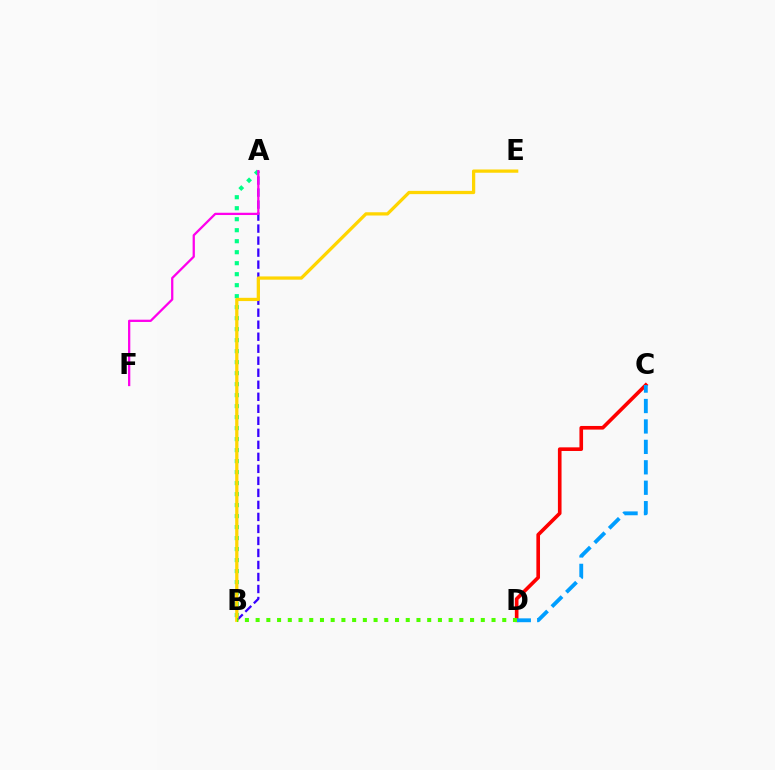{('A', 'B'): [{'color': '#3700ff', 'line_style': 'dashed', 'thickness': 1.63}, {'color': '#00ff86', 'line_style': 'dotted', 'thickness': 2.99}], ('C', 'D'): [{'color': '#ff0000', 'line_style': 'solid', 'thickness': 2.62}, {'color': '#009eff', 'line_style': 'dashed', 'thickness': 2.78}], ('B', 'E'): [{'color': '#ffd500', 'line_style': 'solid', 'thickness': 2.35}], ('A', 'F'): [{'color': '#ff00ed', 'line_style': 'solid', 'thickness': 1.64}], ('B', 'D'): [{'color': '#4fff00', 'line_style': 'dotted', 'thickness': 2.91}]}